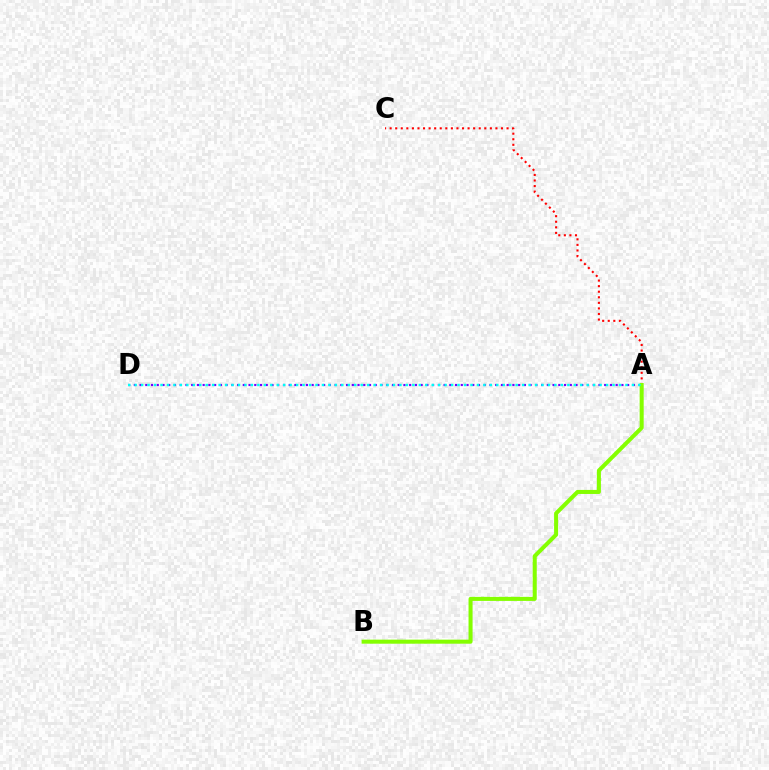{('A', 'C'): [{'color': '#ff0000', 'line_style': 'dotted', 'thickness': 1.51}], ('A', 'D'): [{'color': '#7200ff', 'line_style': 'dotted', 'thickness': 1.56}, {'color': '#00fff6', 'line_style': 'dotted', 'thickness': 1.75}], ('A', 'B'): [{'color': '#84ff00', 'line_style': 'solid', 'thickness': 2.91}]}